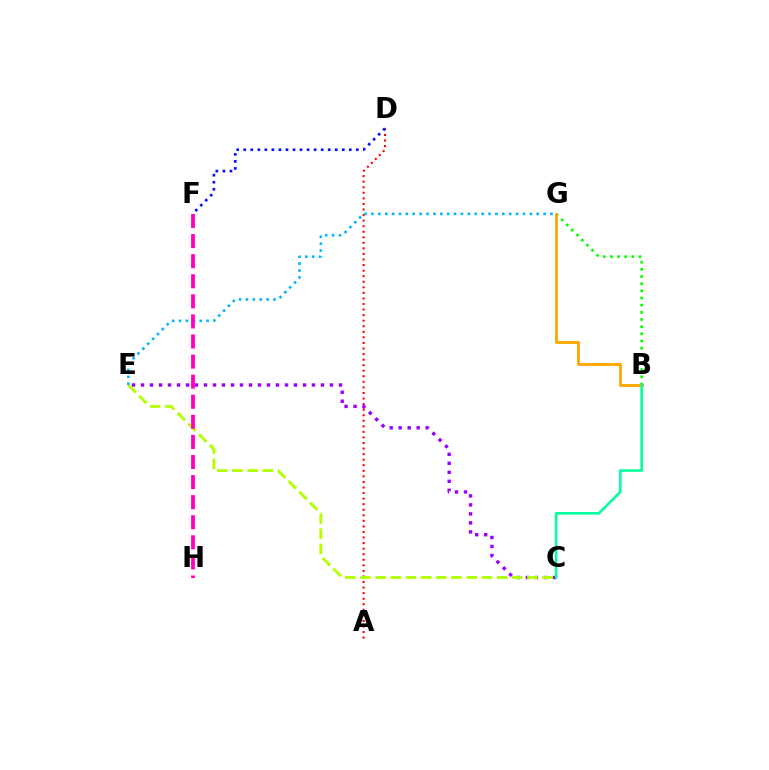{('A', 'D'): [{'color': '#ff0000', 'line_style': 'dotted', 'thickness': 1.51}], ('C', 'E'): [{'color': '#9b00ff', 'line_style': 'dotted', 'thickness': 2.44}, {'color': '#b3ff00', 'line_style': 'dashed', 'thickness': 2.06}], ('B', 'G'): [{'color': '#08ff00', 'line_style': 'dotted', 'thickness': 1.95}, {'color': '#ffa500', 'line_style': 'solid', 'thickness': 2.06}], ('E', 'G'): [{'color': '#00b5ff', 'line_style': 'dotted', 'thickness': 1.87}], ('F', 'H'): [{'color': '#ff00bd', 'line_style': 'dashed', 'thickness': 2.73}], ('D', 'F'): [{'color': '#0010ff', 'line_style': 'dotted', 'thickness': 1.91}], ('B', 'C'): [{'color': '#00ff9d', 'line_style': 'solid', 'thickness': 1.87}]}